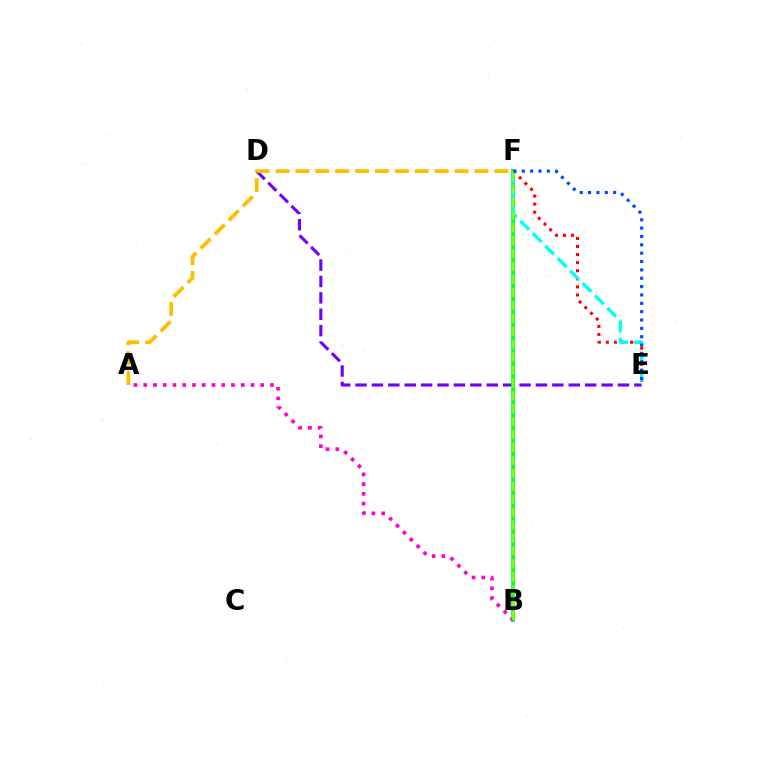{('D', 'E'): [{'color': '#7200ff', 'line_style': 'dashed', 'thickness': 2.23}], ('B', 'F'): [{'color': '#00ff39', 'line_style': 'solid', 'thickness': 2.7}, {'color': '#84ff00', 'line_style': 'dashed', 'thickness': 1.76}], ('A', 'B'): [{'color': '#ff00cf', 'line_style': 'dotted', 'thickness': 2.65}], ('E', 'F'): [{'color': '#ff0000', 'line_style': 'dotted', 'thickness': 2.19}, {'color': '#00fff6', 'line_style': 'dashed', 'thickness': 2.39}, {'color': '#004bff', 'line_style': 'dotted', 'thickness': 2.27}], ('A', 'F'): [{'color': '#ffbd00', 'line_style': 'dashed', 'thickness': 2.7}]}